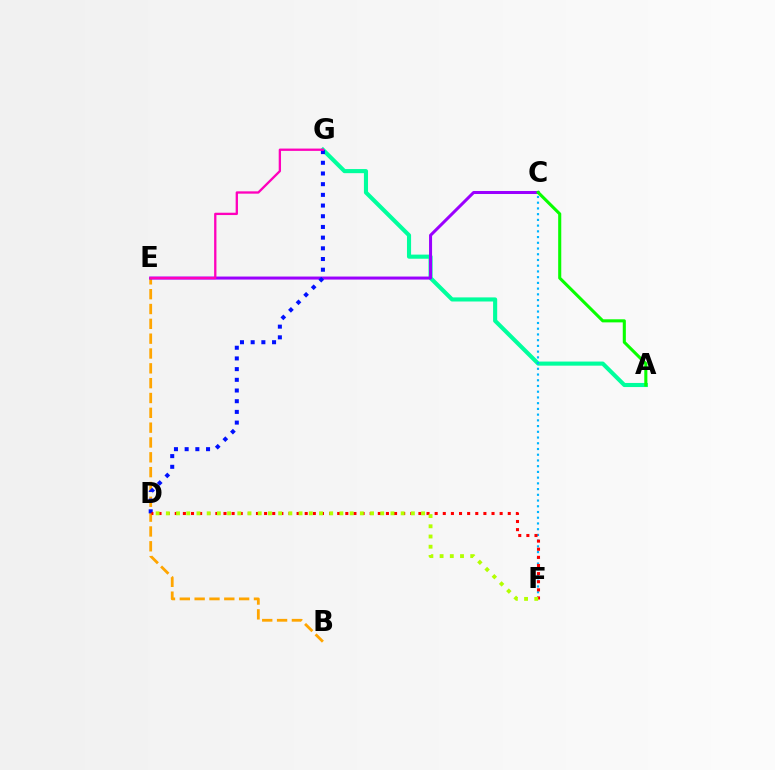{('A', 'G'): [{'color': '#00ff9d', 'line_style': 'solid', 'thickness': 2.95}], ('B', 'E'): [{'color': '#ffa500', 'line_style': 'dashed', 'thickness': 2.01}], ('C', 'E'): [{'color': '#9b00ff', 'line_style': 'solid', 'thickness': 2.17}], ('A', 'C'): [{'color': '#08ff00', 'line_style': 'solid', 'thickness': 2.22}], ('D', 'G'): [{'color': '#0010ff', 'line_style': 'dotted', 'thickness': 2.91}], ('C', 'F'): [{'color': '#00b5ff', 'line_style': 'dotted', 'thickness': 1.56}], ('D', 'F'): [{'color': '#ff0000', 'line_style': 'dotted', 'thickness': 2.21}, {'color': '#b3ff00', 'line_style': 'dotted', 'thickness': 2.77}], ('E', 'G'): [{'color': '#ff00bd', 'line_style': 'solid', 'thickness': 1.67}]}